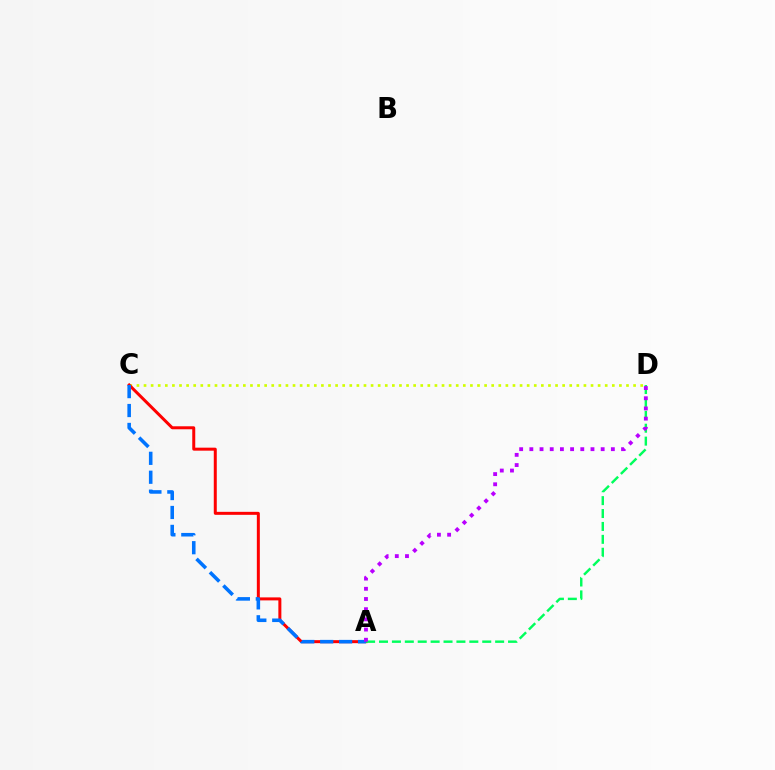{('C', 'D'): [{'color': '#d1ff00', 'line_style': 'dotted', 'thickness': 1.93}], ('A', 'C'): [{'color': '#ff0000', 'line_style': 'solid', 'thickness': 2.16}, {'color': '#0074ff', 'line_style': 'dashed', 'thickness': 2.57}], ('A', 'D'): [{'color': '#00ff5c', 'line_style': 'dashed', 'thickness': 1.75}, {'color': '#b900ff', 'line_style': 'dotted', 'thickness': 2.77}]}